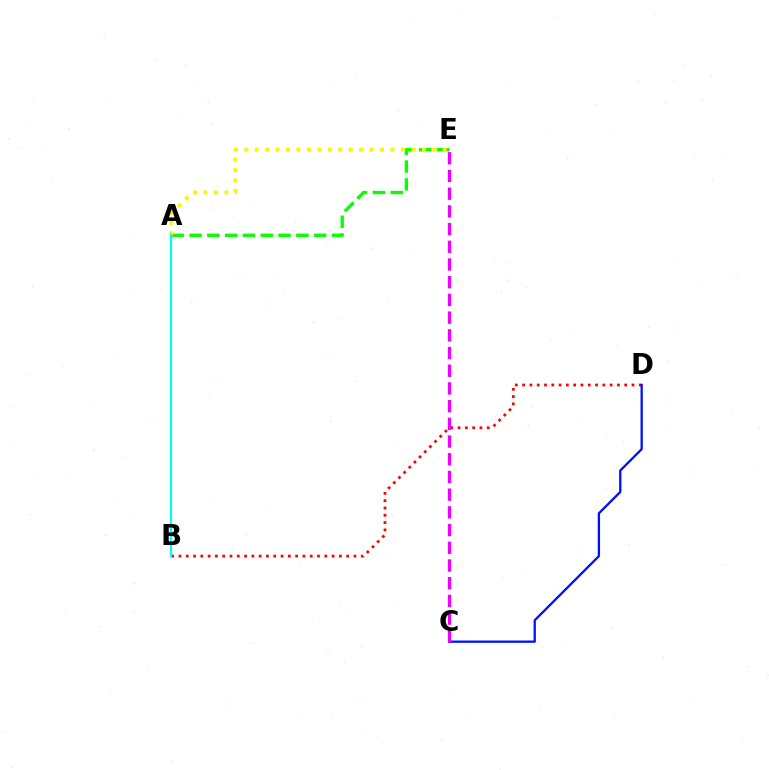{('B', 'D'): [{'color': '#ff0000', 'line_style': 'dotted', 'thickness': 1.98}], ('A', 'E'): [{'color': '#08ff00', 'line_style': 'dashed', 'thickness': 2.42}, {'color': '#fcf500', 'line_style': 'dotted', 'thickness': 2.84}], ('C', 'D'): [{'color': '#0010ff', 'line_style': 'solid', 'thickness': 1.66}], ('A', 'B'): [{'color': '#00fff6', 'line_style': 'solid', 'thickness': 1.61}], ('C', 'E'): [{'color': '#ee00ff', 'line_style': 'dashed', 'thickness': 2.41}]}